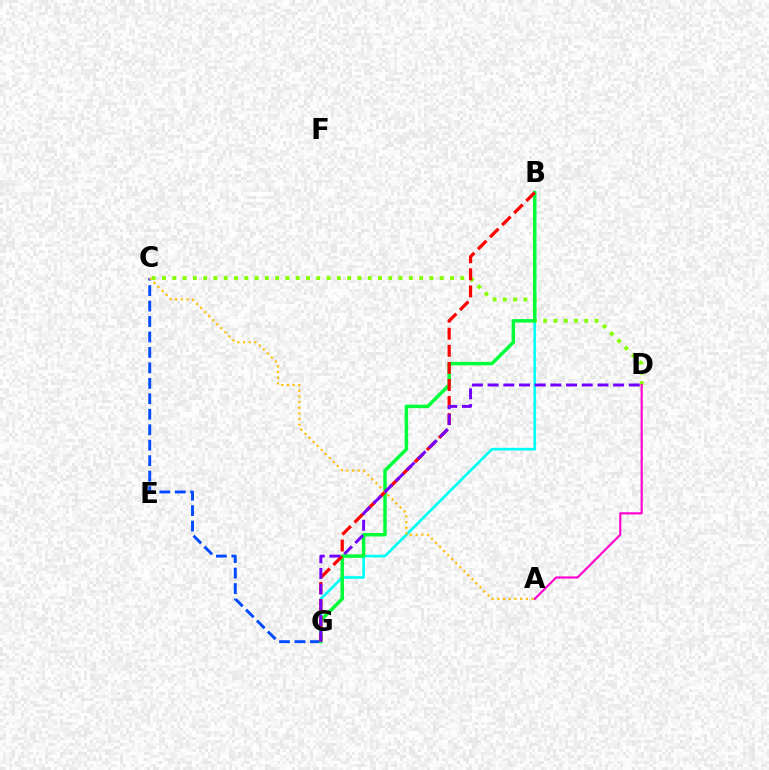{('B', 'G'): [{'color': '#00fff6', 'line_style': 'solid', 'thickness': 1.93}, {'color': '#00ff39', 'line_style': 'solid', 'thickness': 2.5}, {'color': '#ff0000', 'line_style': 'dashed', 'thickness': 2.32}], ('C', 'G'): [{'color': '#004bff', 'line_style': 'dashed', 'thickness': 2.1}], ('C', 'D'): [{'color': '#84ff00', 'line_style': 'dotted', 'thickness': 2.79}], ('A', 'D'): [{'color': '#ff00cf', 'line_style': 'solid', 'thickness': 1.55}], ('A', 'C'): [{'color': '#ffbd00', 'line_style': 'dotted', 'thickness': 1.55}], ('D', 'G'): [{'color': '#7200ff', 'line_style': 'dashed', 'thickness': 2.13}]}